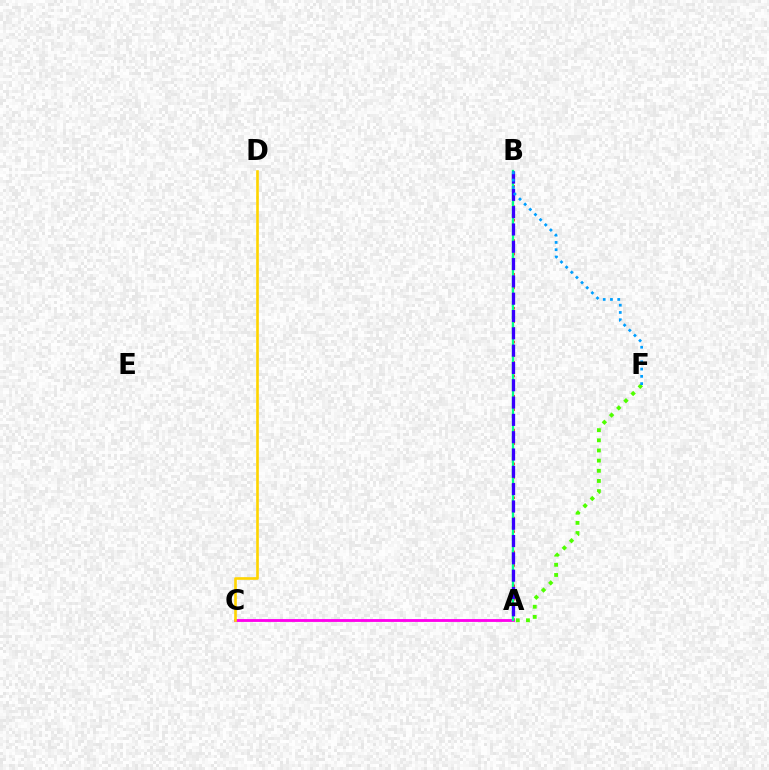{('A', 'B'): [{'color': '#ff0000', 'line_style': 'dotted', 'thickness': 1.84}, {'color': '#00ff86', 'line_style': 'solid', 'thickness': 1.66}, {'color': '#3700ff', 'line_style': 'dashed', 'thickness': 2.35}], ('A', 'C'): [{'color': '#ff00ed', 'line_style': 'solid', 'thickness': 2.05}], ('A', 'F'): [{'color': '#4fff00', 'line_style': 'dotted', 'thickness': 2.76}], ('B', 'F'): [{'color': '#009eff', 'line_style': 'dotted', 'thickness': 1.98}], ('C', 'D'): [{'color': '#ffd500', 'line_style': 'solid', 'thickness': 1.89}]}